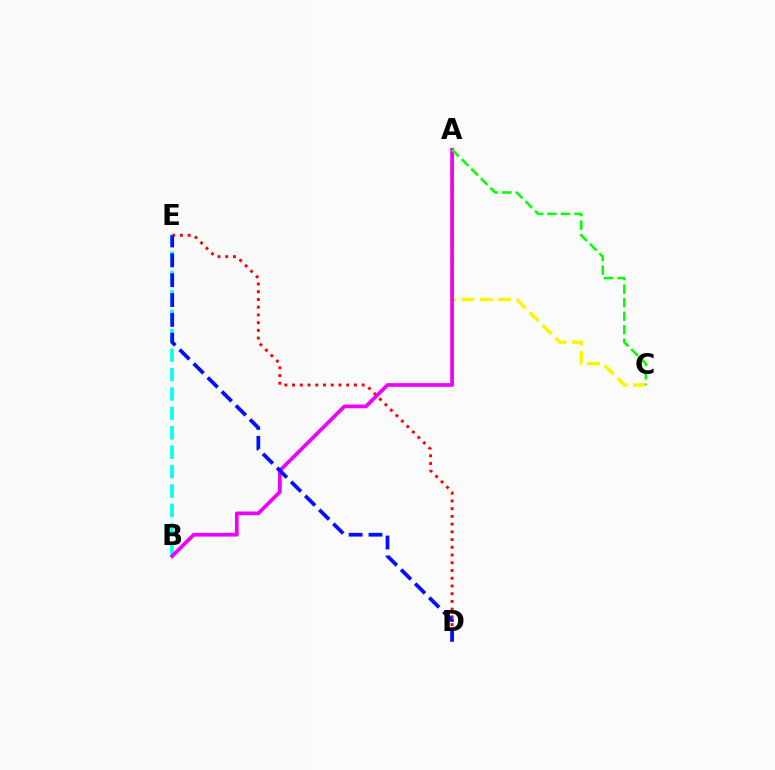{('A', 'C'): [{'color': '#fcf500', 'line_style': 'dashed', 'thickness': 2.48}, {'color': '#08ff00', 'line_style': 'dashed', 'thickness': 1.84}], ('D', 'E'): [{'color': '#ff0000', 'line_style': 'dotted', 'thickness': 2.1}, {'color': '#0010ff', 'line_style': 'dashed', 'thickness': 2.7}], ('B', 'E'): [{'color': '#00fff6', 'line_style': 'dashed', 'thickness': 2.64}], ('A', 'B'): [{'color': '#ee00ff', 'line_style': 'solid', 'thickness': 2.67}]}